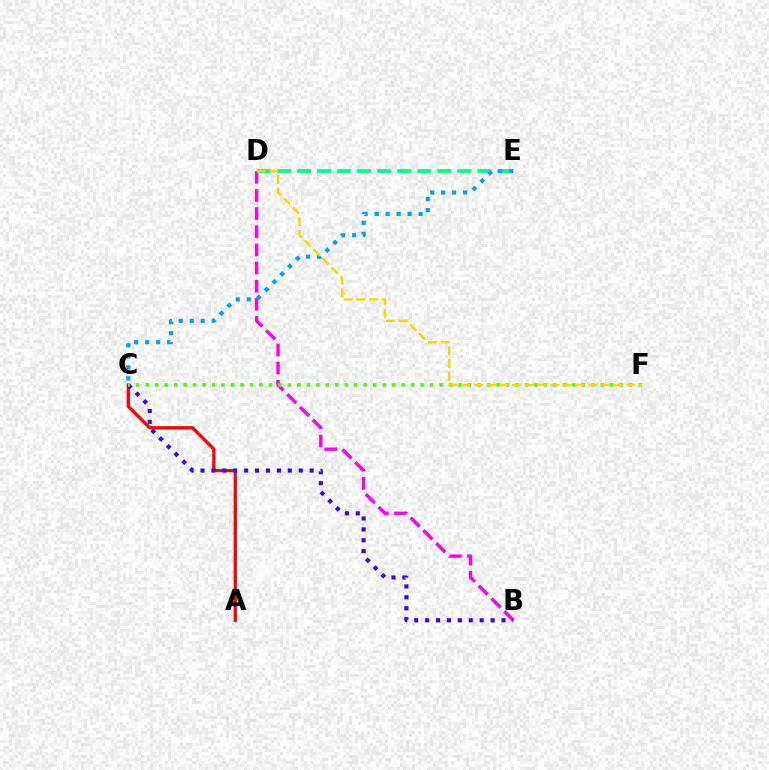{('B', 'D'): [{'color': '#ff00ed', 'line_style': 'dashed', 'thickness': 2.46}], ('A', 'C'): [{'color': '#ff0000', 'line_style': 'solid', 'thickness': 2.36}], ('B', 'C'): [{'color': '#3700ff', 'line_style': 'dotted', 'thickness': 2.97}], ('D', 'E'): [{'color': '#00ff86', 'line_style': 'dashed', 'thickness': 2.72}], ('C', 'F'): [{'color': '#4fff00', 'line_style': 'dotted', 'thickness': 2.58}], ('C', 'E'): [{'color': '#009eff', 'line_style': 'dotted', 'thickness': 2.99}], ('D', 'F'): [{'color': '#ffd500', 'line_style': 'dashed', 'thickness': 1.73}]}